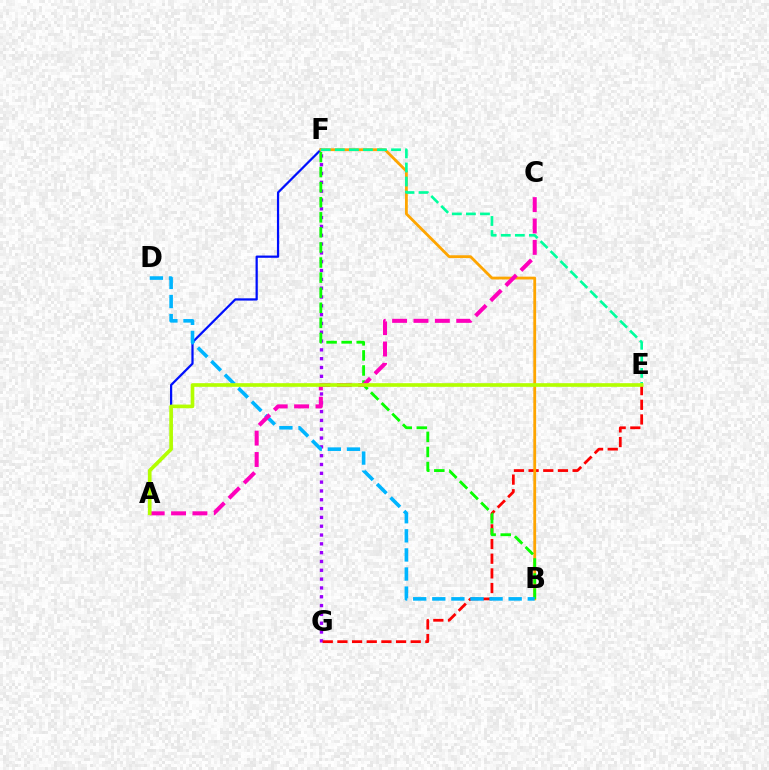{('F', 'G'): [{'color': '#9b00ff', 'line_style': 'dotted', 'thickness': 2.4}], ('E', 'G'): [{'color': '#ff0000', 'line_style': 'dashed', 'thickness': 1.99}], ('A', 'F'): [{'color': '#0010ff', 'line_style': 'solid', 'thickness': 1.61}], ('B', 'F'): [{'color': '#ffa500', 'line_style': 'solid', 'thickness': 2.02}, {'color': '#08ff00', 'line_style': 'dashed', 'thickness': 2.05}], ('B', 'D'): [{'color': '#00b5ff', 'line_style': 'dashed', 'thickness': 2.59}], ('A', 'C'): [{'color': '#ff00bd', 'line_style': 'dashed', 'thickness': 2.9}], ('E', 'F'): [{'color': '#00ff9d', 'line_style': 'dashed', 'thickness': 1.91}], ('A', 'E'): [{'color': '#b3ff00', 'line_style': 'solid', 'thickness': 2.63}]}